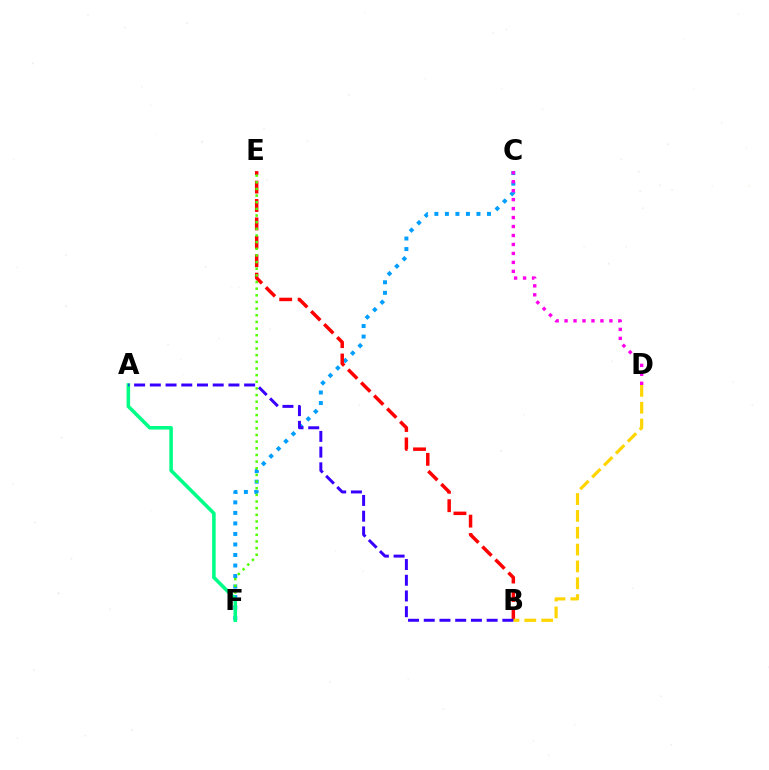{('C', 'F'): [{'color': '#009eff', 'line_style': 'dotted', 'thickness': 2.86}], ('B', 'E'): [{'color': '#ff0000', 'line_style': 'dashed', 'thickness': 2.5}], ('C', 'D'): [{'color': '#ff00ed', 'line_style': 'dotted', 'thickness': 2.44}], ('E', 'F'): [{'color': '#4fff00', 'line_style': 'dotted', 'thickness': 1.81}], ('A', 'F'): [{'color': '#00ff86', 'line_style': 'solid', 'thickness': 2.56}], ('B', 'D'): [{'color': '#ffd500', 'line_style': 'dashed', 'thickness': 2.29}], ('A', 'B'): [{'color': '#3700ff', 'line_style': 'dashed', 'thickness': 2.14}]}